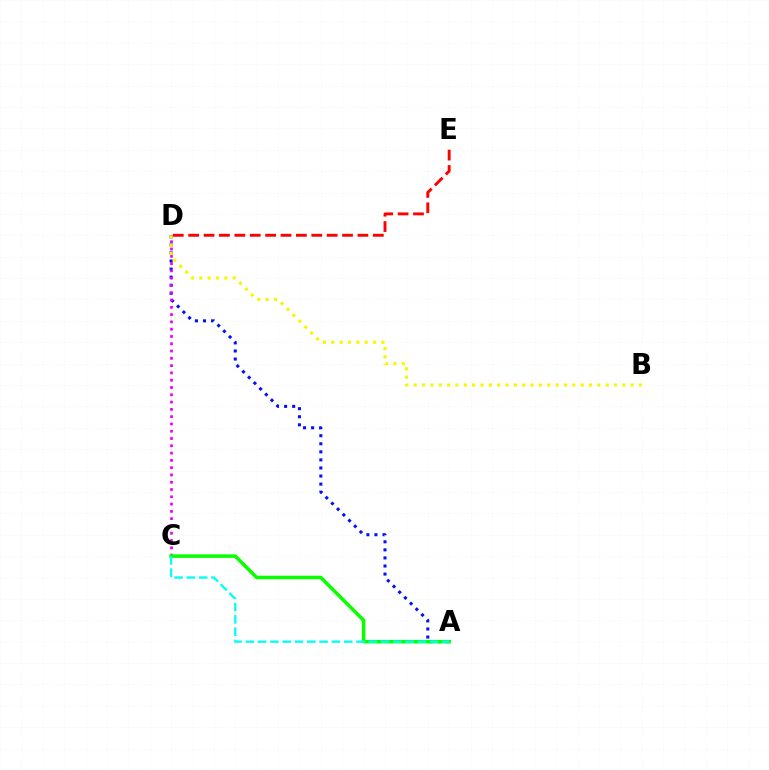{('A', 'D'): [{'color': '#0010ff', 'line_style': 'dotted', 'thickness': 2.19}], ('C', 'D'): [{'color': '#ee00ff', 'line_style': 'dotted', 'thickness': 1.98}], ('A', 'C'): [{'color': '#08ff00', 'line_style': 'solid', 'thickness': 2.54}, {'color': '#00fff6', 'line_style': 'dashed', 'thickness': 1.67}], ('B', 'D'): [{'color': '#fcf500', 'line_style': 'dotted', 'thickness': 2.27}], ('D', 'E'): [{'color': '#ff0000', 'line_style': 'dashed', 'thickness': 2.09}]}